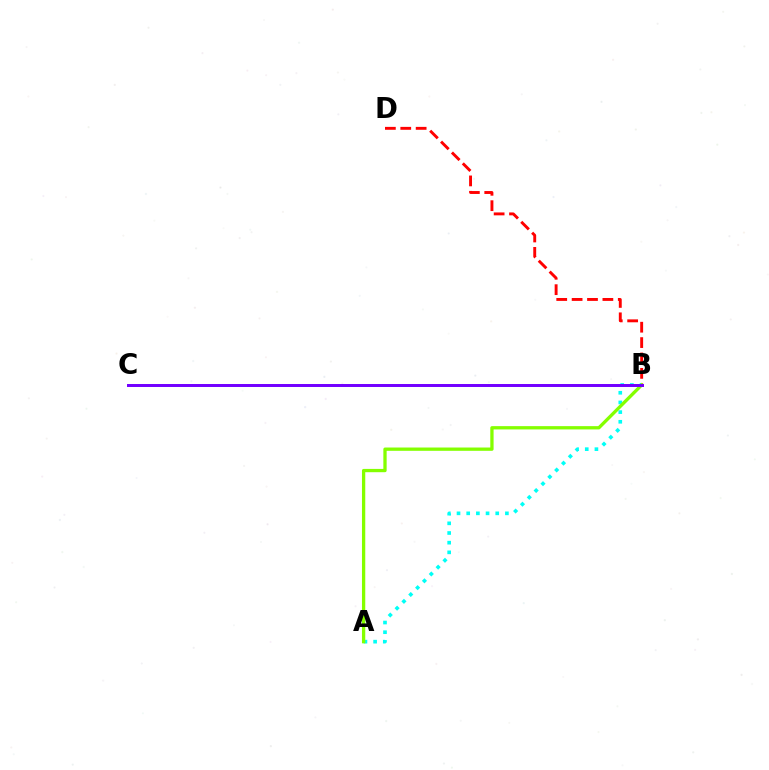{('B', 'D'): [{'color': '#ff0000', 'line_style': 'dashed', 'thickness': 2.09}], ('A', 'B'): [{'color': '#00fff6', 'line_style': 'dotted', 'thickness': 2.63}, {'color': '#84ff00', 'line_style': 'solid', 'thickness': 2.37}], ('B', 'C'): [{'color': '#7200ff', 'line_style': 'solid', 'thickness': 2.15}]}